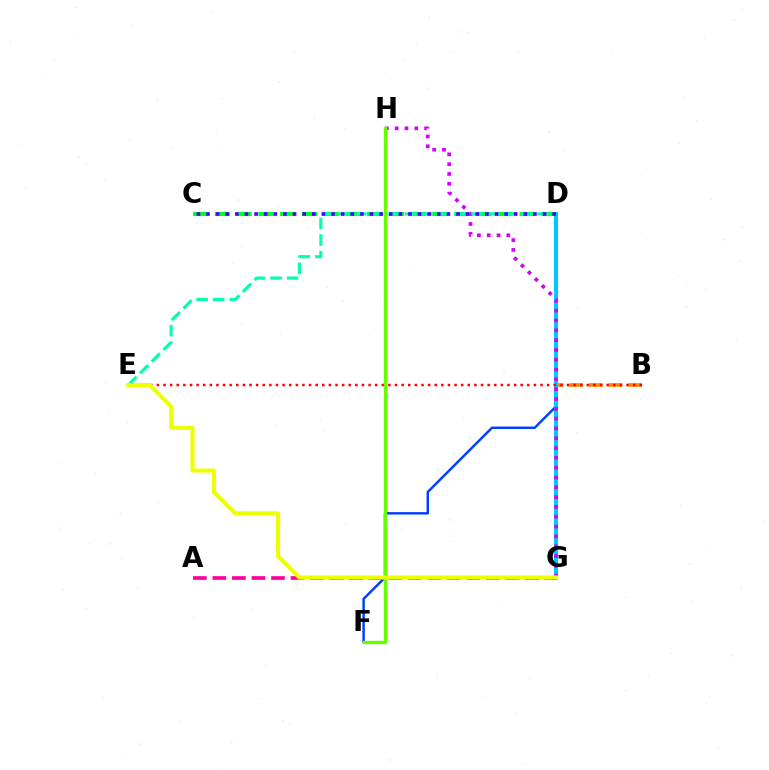{('D', 'F'): [{'color': '#003fff', 'line_style': 'solid', 'thickness': 1.76}], ('B', 'G'): [{'color': '#ff8800', 'line_style': 'dashed', 'thickness': 2.67}], ('D', 'G'): [{'color': '#00c7ff', 'line_style': 'solid', 'thickness': 2.94}], ('G', 'H'): [{'color': '#d600ff', 'line_style': 'dotted', 'thickness': 2.67}], ('B', 'E'): [{'color': '#ff0000', 'line_style': 'dotted', 'thickness': 1.8}], ('A', 'G'): [{'color': '#ff00a0', 'line_style': 'dashed', 'thickness': 2.65}], ('C', 'D'): [{'color': '#00ff27', 'line_style': 'dashed', 'thickness': 2.96}, {'color': '#4f00ff', 'line_style': 'dotted', 'thickness': 2.61}], ('F', 'H'): [{'color': '#66ff00', 'line_style': 'solid', 'thickness': 2.43}], ('D', 'E'): [{'color': '#00ffaf', 'line_style': 'dashed', 'thickness': 2.25}], ('E', 'G'): [{'color': '#eeff00', 'line_style': 'solid', 'thickness': 2.95}]}